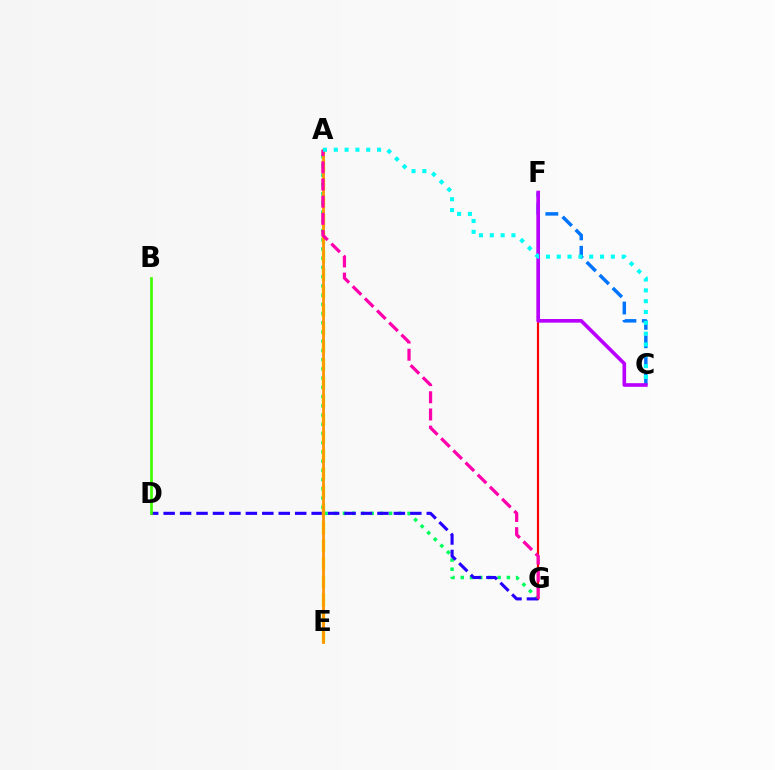{('F', 'G'): [{'color': '#ff0000', 'line_style': 'solid', 'thickness': 1.57}], ('C', 'F'): [{'color': '#0074ff', 'line_style': 'dashed', 'thickness': 2.5}, {'color': '#b900ff', 'line_style': 'solid', 'thickness': 2.62}], ('A', 'G'): [{'color': '#00ff5c', 'line_style': 'dotted', 'thickness': 2.51}, {'color': '#ff00ac', 'line_style': 'dashed', 'thickness': 2.33}], ('D', 'G'): [{'color': '#2500ff', 'line_style': 'dashed', 'thickness': 2.23}], ('B', 'D'): [{'color': '#3dff00', 'line_style': 'solid', 'thickness': 1.92}], ('A', 'E'): [{'color': '#d1ff00', 'line_style': 'dashed', 'thickness': 2.46}, {'color': '#ff9400', 'line_style': 'solid', 'thickness': 2.02}], ('A', 'C'): [{'color': '#00fff6', 'line_style': 'dotted', 'thickness': 2.94}]}